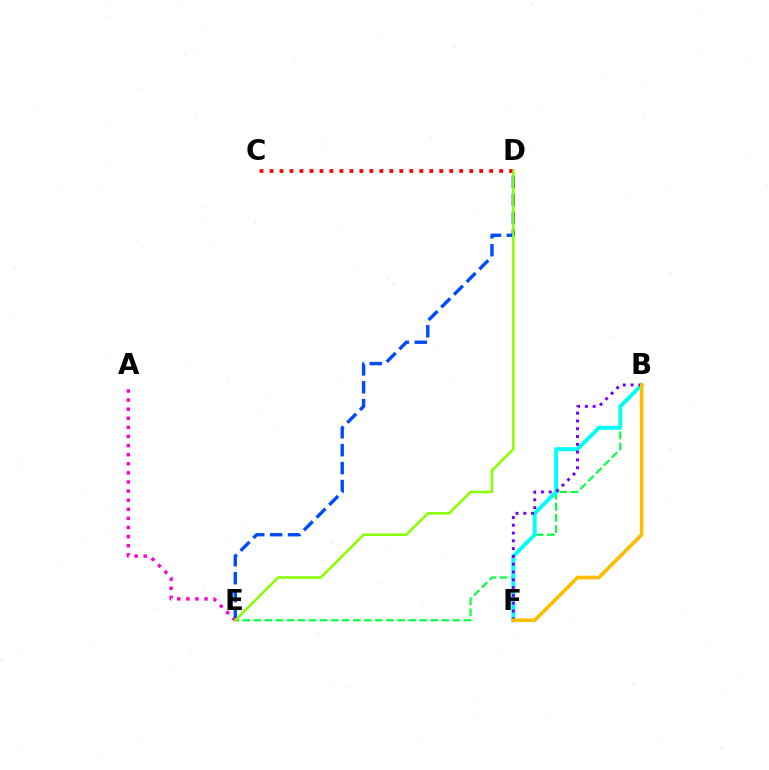{('B', 'E'): [{'color': '#00ff39', 'line_style': 'dashed', 'thickness': 1.5}], ('B', 'F'): [{'color': '#00fff6', 'line_style': 'solid', 'thickness': 2.84}, {'color': '#7200ff', 'line_style': 'dotted', 'thickness': 2.12}, {'color': '#ffbd00', 'line_style': 'solid', 'thickness': 2.61}], ('C', 'D'): [{'color': '#ff0000', 'line_style': 'dotted', 'thickness': 2.71}], ('D', 'E'): [{'color': '#004bff', 'line_style': 'dashed', 'thickness': 2.44}, {'color': '#84ff00', 'line_style': 'solid', 'thickness': 1.77}], ('A', 'E'): [{'color': '#ff00cf', 'line_style': 'dotted', 'thickness': 2.47}]}